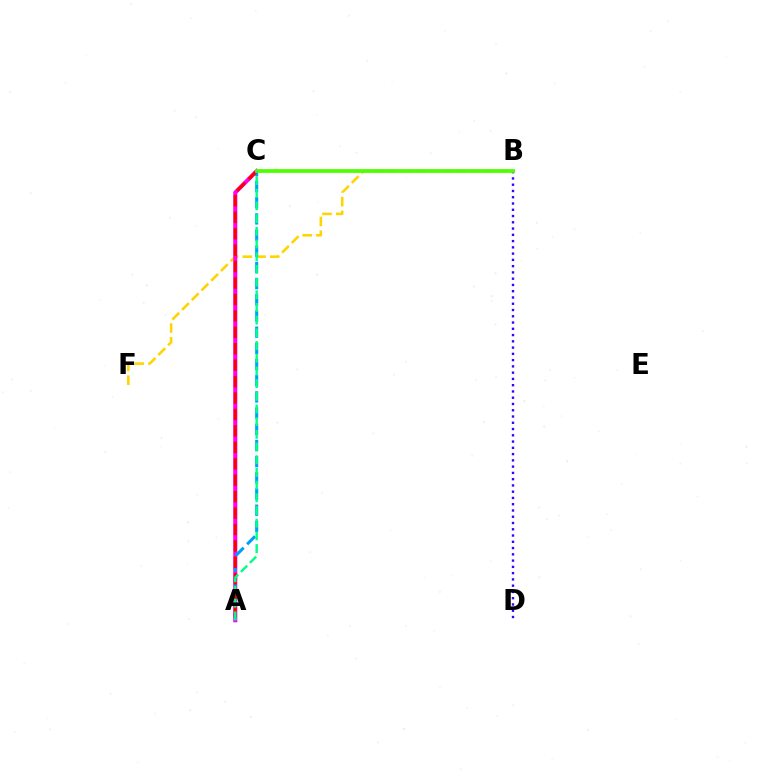{('B', 'F'): [{'color': '#ffd500', 'line_style': 'dashed', 'thickness': 1.87}], ('B', 'D'): [{'color': '#3700ff', 'line_style': 'dotted', 'thickness': 1.7}], ('A', 'C'): [{'color': '#ff00ed', 'line_style': 'solid', 'thickness': 2.92}, {'color': '#009eff', 'line_style': 'dashed', 'thickness': 2.2}, {'color': '#ff0000', 'line_style': 'dashed', 'thickness': 2.23}, {'color': '#00ff86', 'line_style': 'dashed', 'thickness': 1.72}], ('B', 'C'): [{'color': '#4fff00', 'line_style': 'solid', 'thickness': 2.71}]}